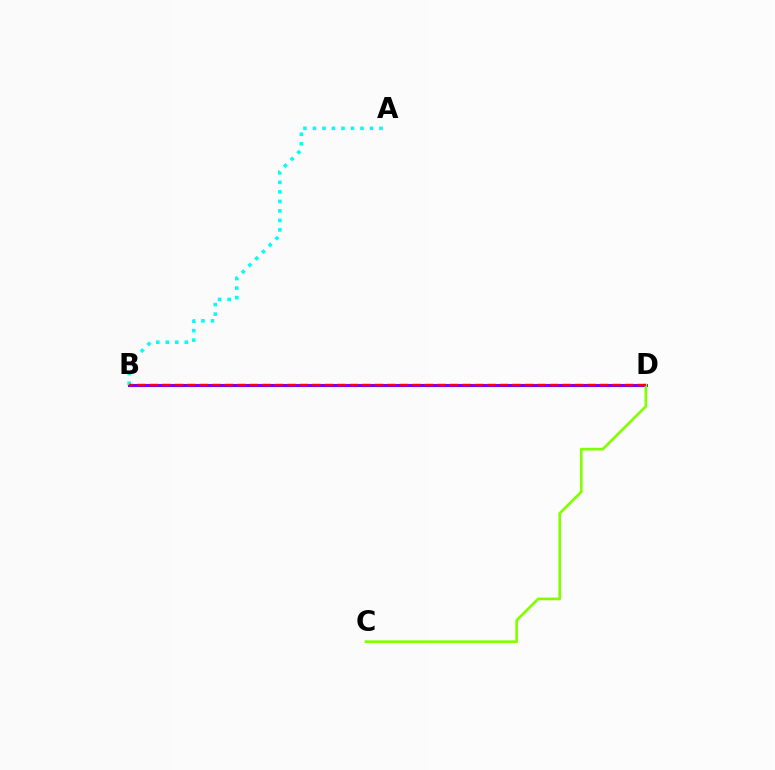{('B', 'D'): [{'color': '#7200ff', 'line_style': 'solid', 'thickness': 2.2}, {'color': '#ff0000', 'line_style': 'dashed', 'thickness': 1.7}], ('C', 'D'): [{'color': '#84ff00', 'line_style': 'solid', 'thickness': 1.94}], ('A', 'B'): [{'color': '#00fff6', 'line_style': 'dotted', 'thickness': 2.58}]}